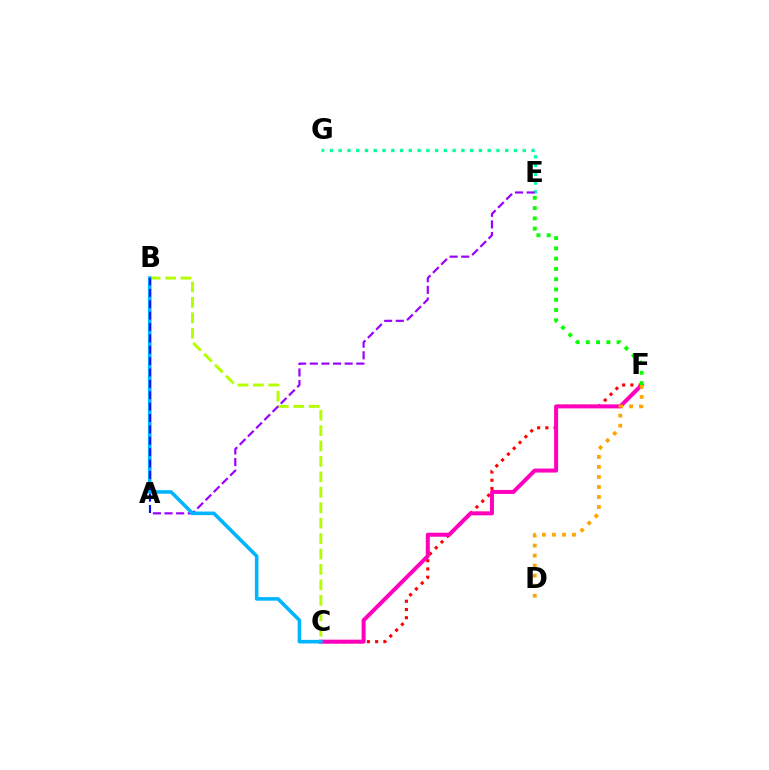{('C', 'F'): [{'color': '#ff0000', 'line_style': 'dotted', 'thickness': 2.24}, {'color': '#ff00bd', 'line_style': 'solid', 'thickness': 2.89}], ('B', 'C'): [{'color': '#b3ff00', 'line_style': 'dashed', 'thickness': 2.1}, {'color': '#00b5ff', 'line_style': 'solid', 'thickness': 2.57}], ('E', 'G'): [{'color': '#00ff9d', 'line_style': 'dotted', 'thickness': 2.38}], ('A', 'E'): [{'color': '#9b00ff', 'line_style': 'dashed', 'thickness': 1.58}], ('E', 'F'): [{'color': '#08ff00', 'line_style': 'dotted', 'thickness': 2.79}], ('A', 'B'): [{'color': '#0010ff', 'line_style': 'dashed', 'thickness': 1.55}], ('D', 'F'): [{'color': '#ffa500', 'line_style': 'dotted', 'thickness': 2.72}]}